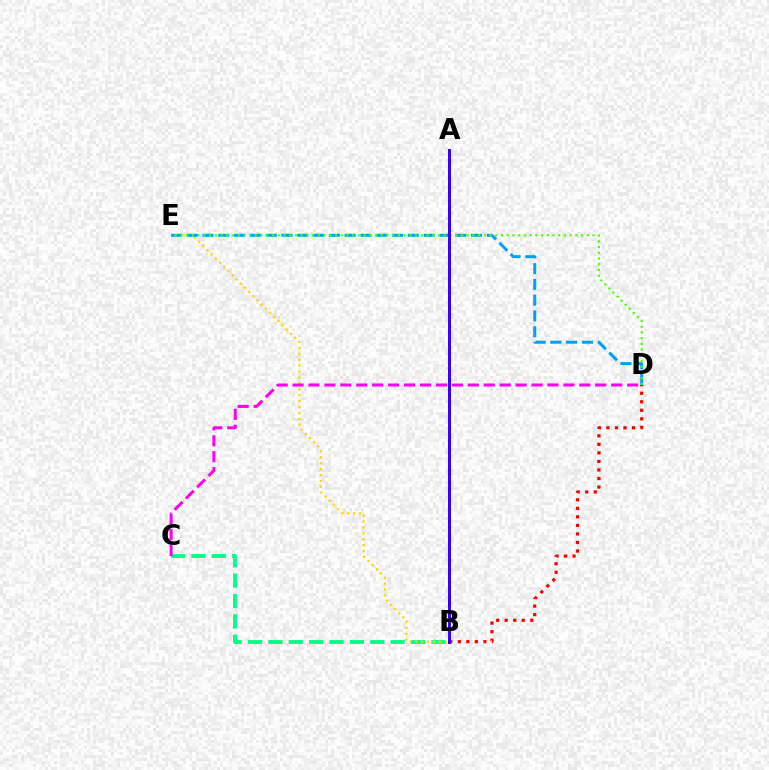{('B', 'C'): [{'color': '#00ff86', 'line_style': 'dashed', 'thickness': 2.77}], ('B', 'D'): [{'color': '#ff0000', 'line_style': 'dotted', 'thickness': 2.32}], ('B', 'E'): [{'color': '#ffd500', 'line_style': 'dotted', 'thickness': 1.61}], ('D', 'E'): [{'color': '#009eff', 'line_style': 'dashed', 'thickness': 2.15}, {'color': '#4fff00', 'line_style': 'dotted', 'thickness': 1.56}], ('C', 'D'): [{'color': '#ff00ed', 'line_style': 'dashed', 'thickness': 2.16}], ('A', 'B'): [{'color': '#3700ff', 'line_style': 'solid', 'thickness': 2.17}]}